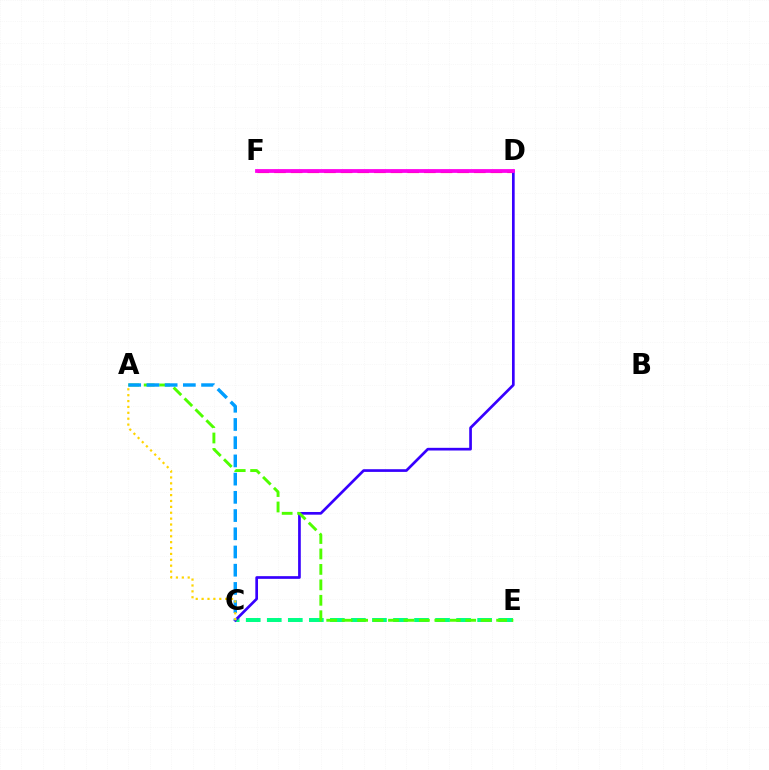{('D', 'F'): [{'color': '#ff0000', 'line_style': 'dashed', 'thickness': 2.26}, {'color': '#ff00ed', 'line_style': 'solid', 'thickness': 2.71}], ('C', 'E'): [{'color': '#00ff86', 'line_style': 'dashed', 'thickness': 2.86}], ('C', 'D'): [{'color': '#3700ff', 'line_style': 'solid', 'thickness': 1.94}], ('A', 'E'): [{'color': '#4fff00', 'line_style': 'dashed', 'thickness': 2.1}], ('A', 'C'): [{'color': '#009eff', 'line_style': 'dashed', 'thickness': 2.47}, {'color': '#ffd500', 'line_style': 'dotted', 'thickness': 1.6}]}